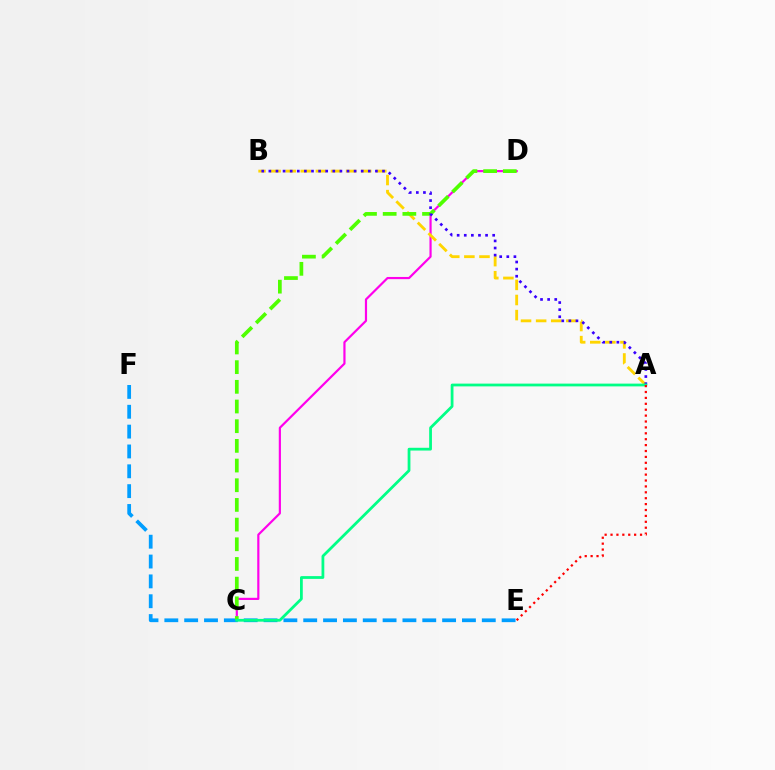{('C', 'D'): [{'color': '#ff00ed', 'line_style': 'solid', 'thickness': 1.57}, {'color': '#4fff00', 'line_style': 'dashed', 'thickness': 2.67}], ('A', 'B'): [{'color': '#ffd500', 'line_style': 'dashed', 'thickness': 2.05}, {'color': '#3700ff', 'line_style': 'dotted', 'thickness': 1.93}], ('E', 'F'): [{'color': '#009eff', 'line_style': 'dashed', 'thickness': 2.7}], ('A', 'C'): [{'color': '#00ff86', 'line_style': 'solid', 'thickness': 2.0}], ('A', 'E'): [{'color': '#ff0000', 'line_style': 'dotted', 'thickness': 1.6}]}